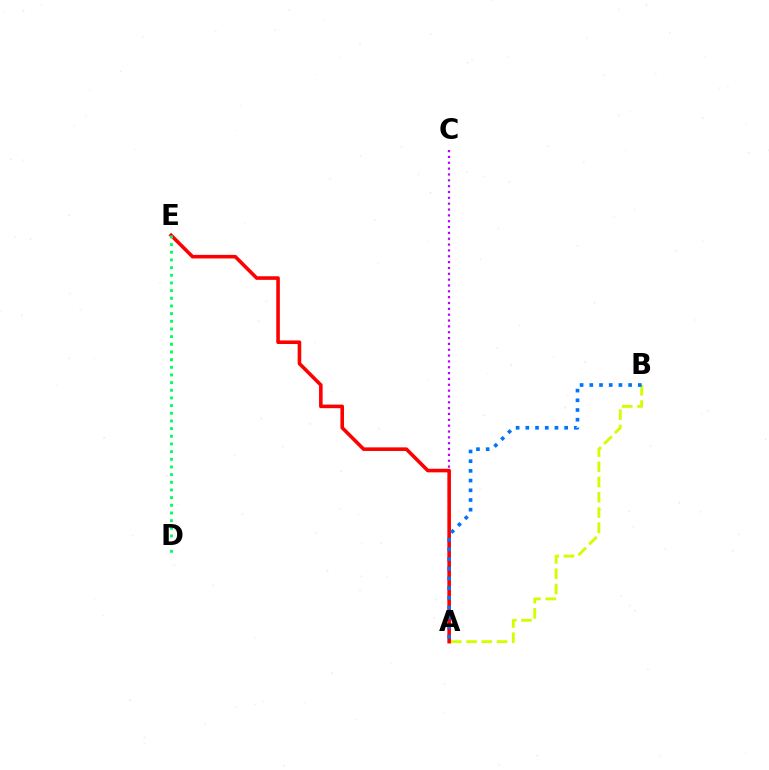{('A', 'C'): [{'color': '#b900ff', 'line_style': 'dotted', 'thickness': 1.59}], ('A', 'E'): [{'color': '#ff0000', 'line_style': 'solid', 'thickness': 2.58}], ('A', 'B'): [{'color': '#d1ff00', 'line_style': 'dashed', 'thickness': 2.07}, {'color': '#0074ff', 'line_style': 'dotted', 'thickness': 2.64}], ('D', 'E'): [{'color': '#00ff5c', 'line_style': 'dotted', 'thickness': 2.08}]}